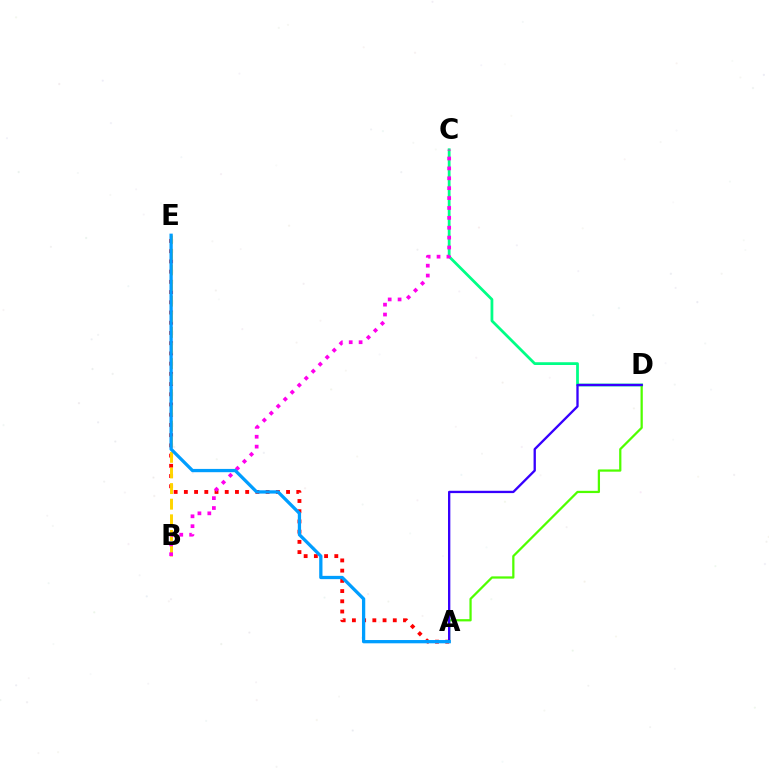{('A', 'E'): [{'color': '#ff0000', 'line_style': 'dotted', 'thickness': 2.78}, {'color': '#009eff', 'line_style': 'solid', 'thickness': 2.36}], ('B', 'E'): [{'color': '#ffd500', 'line_style': 'dashed', 'thickness': 2.12}], ('C', 'D'): [{'color': '#00ff86', 'line_style': 'solid', 'thickness': 1.99}], ('A', 'D'): [{'color': '#4fff00', 'line_style': 'solid', 'thickness': 1.62}, {'color': '#3700ff', 'line_style': 'solid', 'thickness': 1.67}], ('B', 'C'): [{'color': '#ff00ed', 'line_style': 'dotted', 'thickness': 2.69}]}